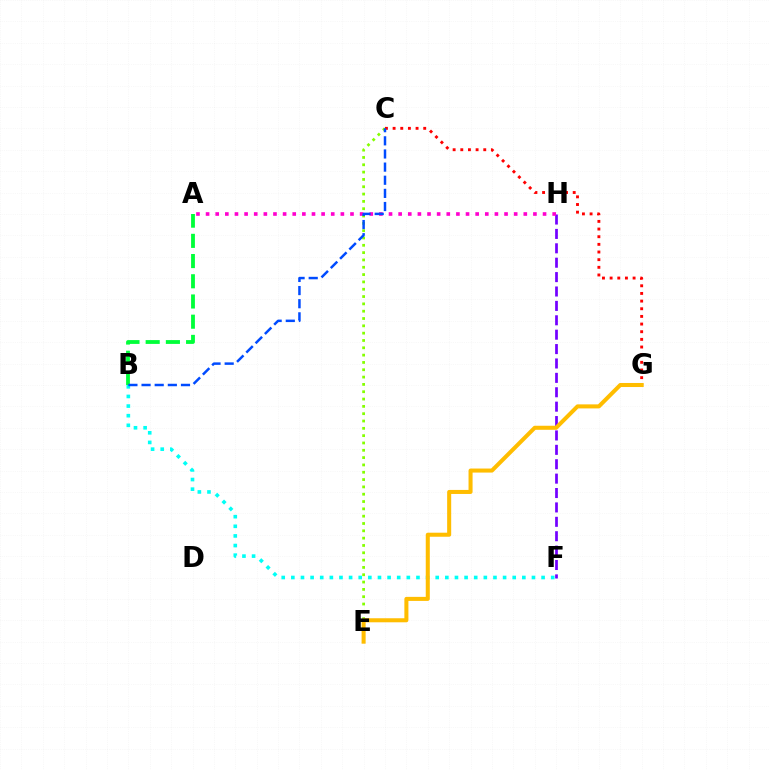{('F', 'H'): [{'color': '#7200ff', 'line_style': 'dashed', 'thickness': 1.96}], ('A', 'H'): [{'color': '#ff00cf', 'line_style': 'dotted', 'thickness': 2.62}], ('A', 'B'): [{'color': '#00ff39', 'line_style': 'dashed', 'thickness': 2.75}], ('B', 'F'): [{'color': '#00fff6', 'line_style': 'dotted', 'thickness': 2.61}], ('C', 'E'): [{'color': '#84ff00', 'line_style': 'dotted', 'thickness': 1.99}], ('C', 'G'): [{'color': '#ff0000', 'line_style': 'dotted', 'thickness': 2.08}], ('E', 'G'): [{'color': '#ffbd00', 'line_style': 'solid', 'thickness': 2.91}], ('B', 'C'): [{'color': '#004bff', 'line_style': 'dashed', 'thickness': 1.78}]}